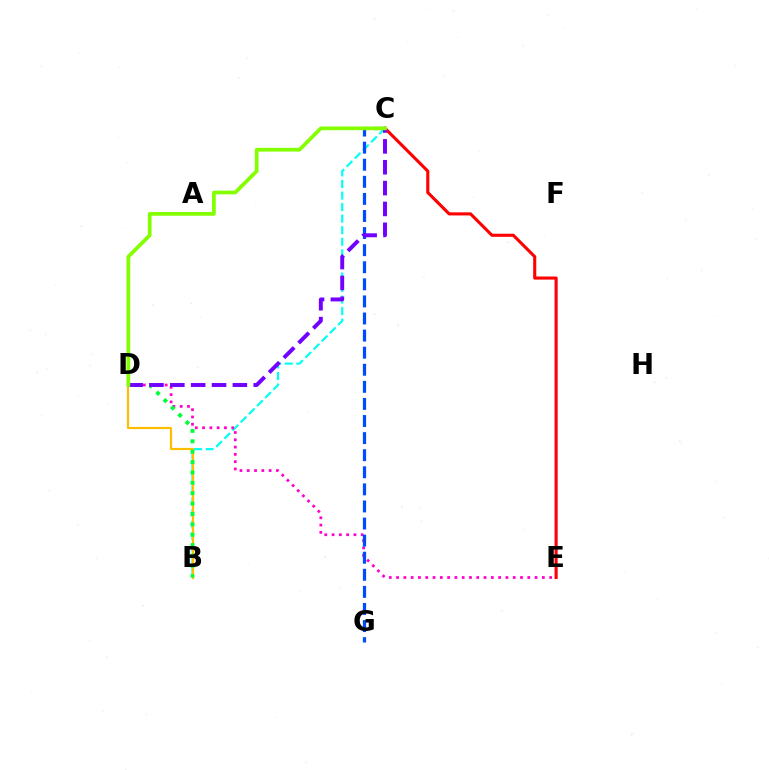{('B', 'C'): [{'color': '#00fff6', 'line_style': 'dashed', 'thickness': 1.57}], ('D', 'E'): [{'color': '#ff00cf', 'line_style': 'dotted', 'thickness': 1.98}], ('B', 'D'): [{'color': '#ffbd00', 'line_style': 'solid', 'thickness': 1.58}, {'color': '#00ff39', 'line_style': 'dotted', 'thickness': 2.82}], ('C', 'G'): [{'color': '#004bff', 'line_style': 'dashed', 'thickness': 2.32}], ('C', 'E'): [{'color': '#ff0000', 'line_style': 'solid', 'thickness': 2.23}], ('C', 'D'): [{'color': '#7200ff', 'line_style': 'dashed', 'thickness': 2.83}, {'color': '#84ff00', 'line_style': 'solid', 'thickness': 2.68}]}